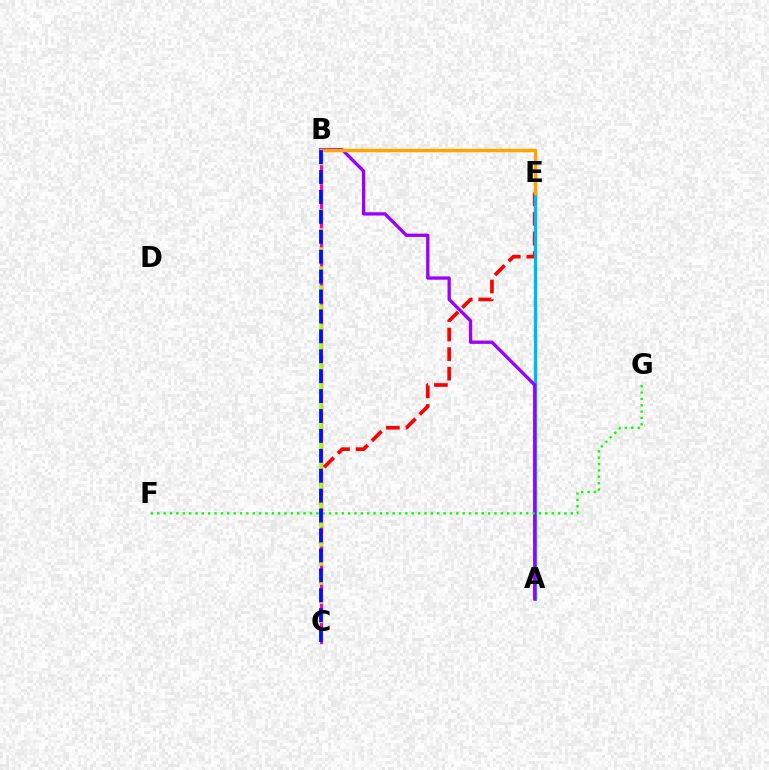{('B', 'C'): [{'color': '#ff00bd', 'line_style': 'solid', 'thickness': 2.34}, {'color': '#b3ff00', 'line_style': 'dashed', 'thickness': 2.59}, {'color': '#0010ff', 'line_style': 'dashed', 'thickness': 2.71}], ('A', 'E'): [{'color': '#00ff9d', 'line_style': 'dashed', 'thickness': 2.33}, {'color': '#00b5ff', 'line_style': 'solid', 'thickness': 2.32}], ('C', 'E'): [{'color': '#ff0000', 'line_style': 'dashed', 'thickness': 2.66}], ('A', 'B'): [{'color': '#9b00ff', 'line_style': 'solid', 'thickness': 2.38}], ('F', 'G'): [{'color': '#08ff00', 'line_style': 'dotted', 'thickness': 1.73}], ('B', 'E'): [{'color': '#ffa500', 'line_style': 'solid', 'thickness': 2.47}]}